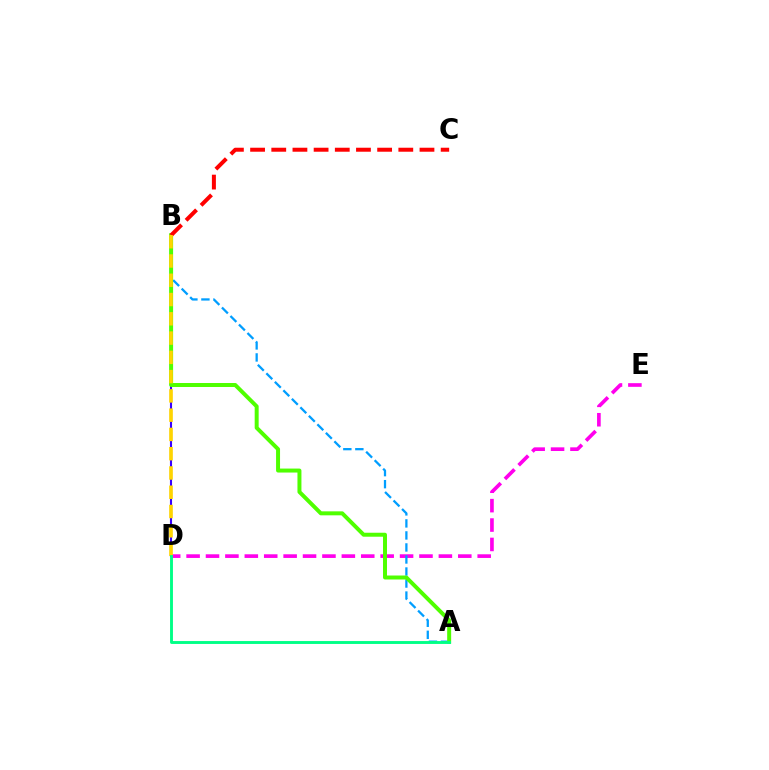{('D', 'E'): [{'color': '#ff00ed', 'line_style': 'dashed', 'thickness': 2.64}], ('B', 'D'): [{'color': '#3700ff', 'line_style': 'solid', 'thickness': 1.51}, {'color': '#ffd500', 'line_style': 'dashed', 'thickness': 2.62}], ('A', 'B'): [{'color': '#009eff', 'line_style': 'dashed', 'thickness': 1.63}, {'color': '#4fff00', 'line_style': 'solid', 'thickness': 2.86}], ('B', 'C'): [{'color': '#ff0000', 'line_style': 'dashed', 'thickness': 2.88}], ('A', 'D'): [{'color': '#00ff86', 'line_style': 'solid', 'thickness': 2.08}]}